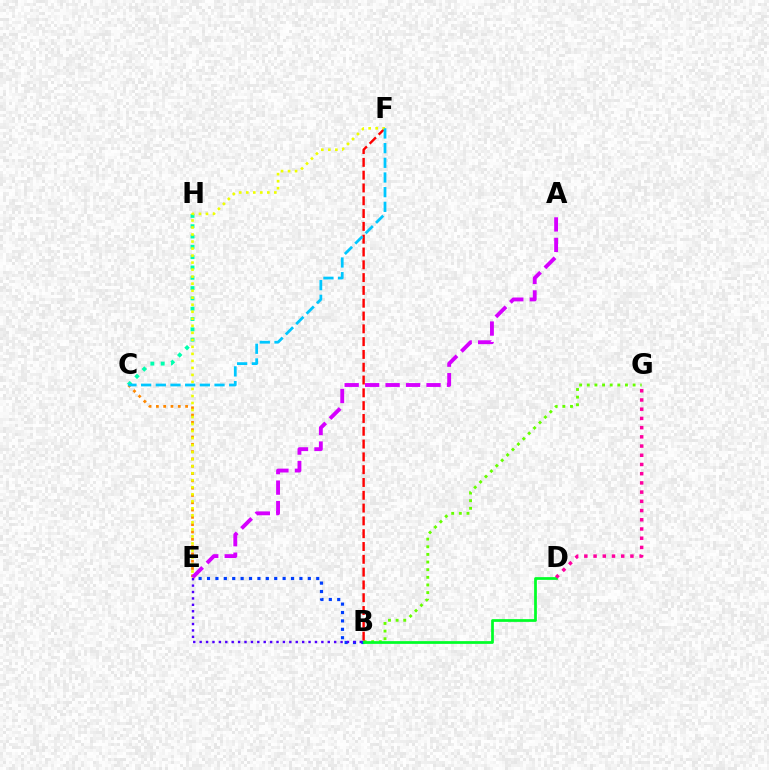{('C', 'E'): [{'color': '#ff8800', 'line_style': 'dotted', 'thickness': 1.98}], ('B', 'E'): [{'color': '#003fff', 'line_style': 'dotted', 'thickness': 2.28}, {'color': '#4f00ff', 'line_style': 'dotted', 'thickness': 1.74}], ('A', 'E'): [{'color': '#d600ff', 'line_style': 'dashed', 'thickness': 2.78}], ('B', 'G'): [{'color': '#66ff00', 'line_style': 'dotted', 'thickness': 2.07}], ('B', 'D'): [{'color': '#00ff27', 'line_style': 'solid', 'thickness': 1.98}], ('B', 'F'): [{'color': '#ff0000', 'line_style': 'dashed', 'thickness': 1.74}], ('C', 'H'): [{'color': '#00ffaf', 'line_style': 'dotted', 'thickness': 2.8}], ('D', 'G'): [{'color': '#ff00a0', 'line_style': 'dotted', 'thickness': 2.5}], ('E', 'F'): [{'color': '#eeff00', 'line_style': 'dotted', 'thickness': 1.91}], ('C', 'F'): [{'color': '#00c7ff', 'line_style': 'dashed', 'thickness': 1.99}]}